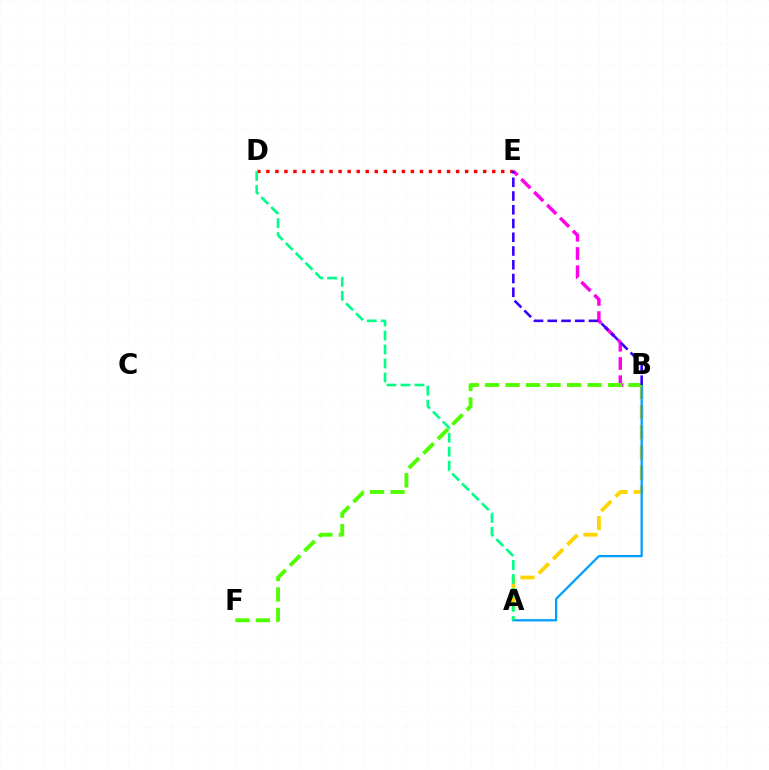{('A', 'B'): [{'color': '#ffd500', 'line_style': 'dashed', 'thickness': 2.74}, {'color': '#009eff', 'line_style': 'solid', 'thickness': 1.63}], ('D', 'E'): [{'color': '#ff0000', 'line_style': 'dotted', 'thickness': 2.45}], ('B', 'E'): [{'color': '#ff00ed', 'line_style': 'dashed', 'thickness': 2.48}, {'color': '#3700ff', 'line_style': 'dashed', 'thickness': 1.87}], ('A', 'D'): [{'color': '#00ff86', 'line_style': 'dashed', 'thickness': 1.9}], ('B', 'F'): [{'color': '#4fff00', 'line_style': 'dashed', 'thickness': 2.78}]}